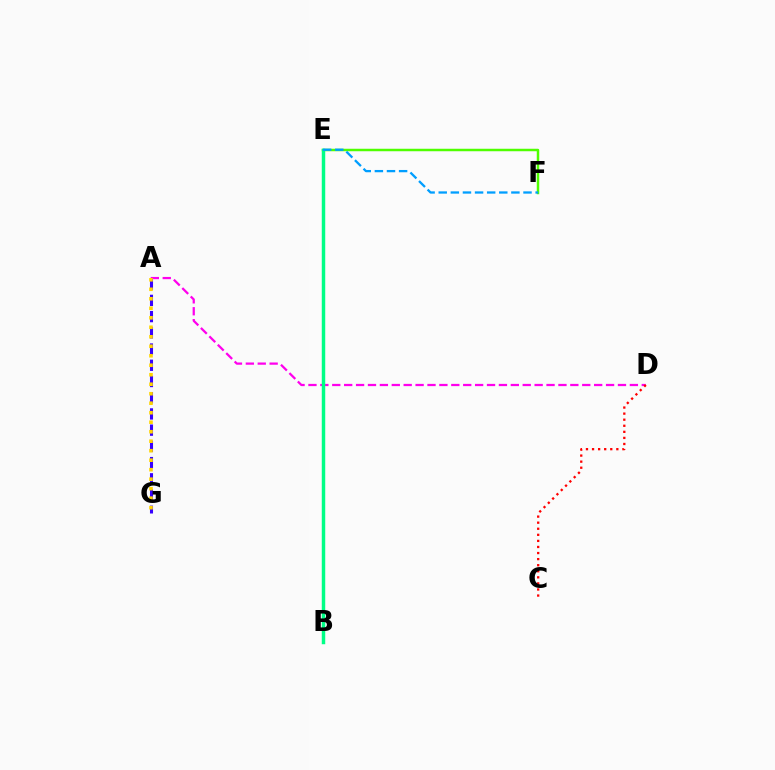{('A', 'G'): [{'color': '#3700ff', 'line_style': 'dashed', 'thickness': 2.2}, {'color': '#ffd500', 'line_style': 'dotted', 'thickness': 2.58}], ('A', 'D'): [{'color': '#ff00ed', 'line_style': 'dashed', 'thickness': 1.62}], ('C', 'D'): [{'color': '#ff0000', 'line_style': 'dotted', 'thickness': 1.65}], ('E', 'F'): [{'color': '#4fff00', 'line_style': 'solid', 'thickness': 1.79}, {'color': '#009eff', 'line_style': 'dashed', 'thickness': 1.65}], ('B', 'E'): [{'color': '#00ff86', 'line_style': 'solid', 'thickness': 2.49}]}